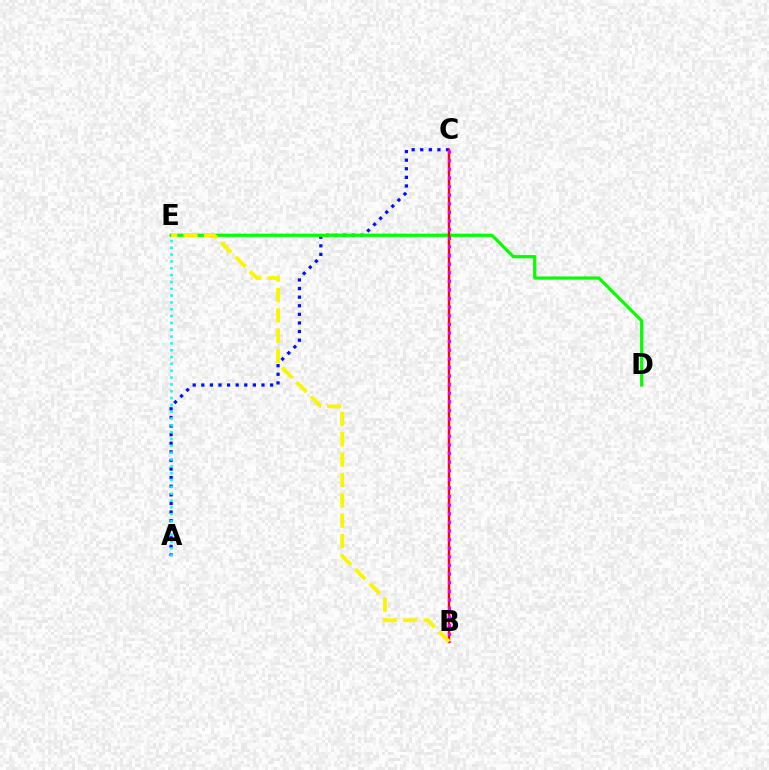{('A', 'C'): [{'color': '#0010ff', 'line_style': 'dotted', 'thickness': 2.34}], ('D', 'E'): [{'color': '#08ff00', 'line_style': 'solid', 'thickness': 2.32}], ('B', 'C'): [{'color': '#ff0000', 'line_style': 'solid', 'thickness': 1.75}, {'color': '#ee00ff', 'line_style': 'dotted', 'thickness': 2.34}], ('B', 'E'): [{'color': '#fcf500', 'line_style': 'dashed', 'thickness': 2.77}], ('A', 'E'): [{'color': '#00fff6', 'line_style': 'dotted', 'thickness': 1.86}]}